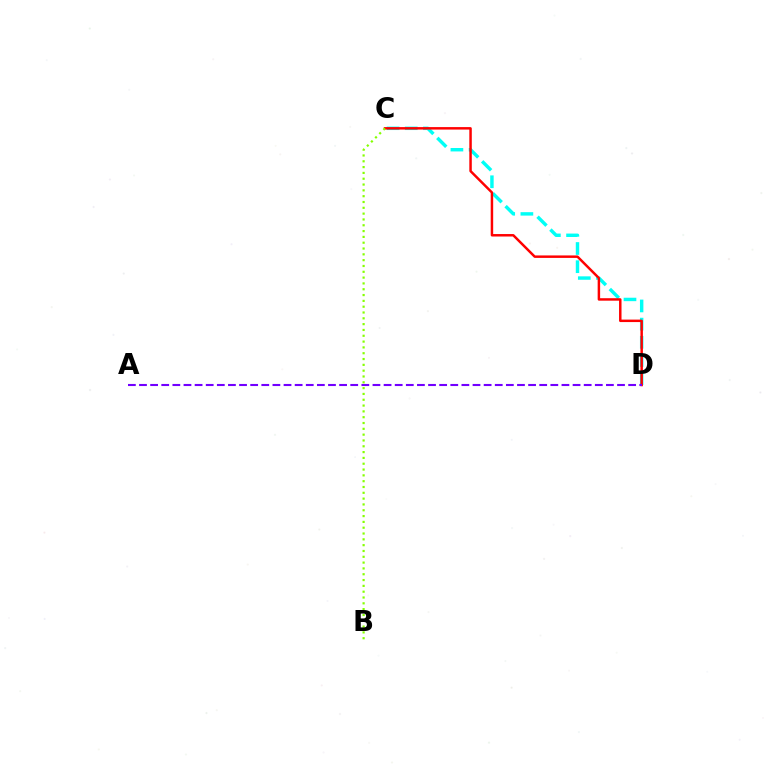{('C', 'D'): [{'color': '#00fff6', 'line_style': 'dashed', 'thickness': 2.47}, {'color': '#ff0000', 'line_style': 'solid', 'thickness': 1.78}], ('A', 'D'): [{'color': '#7200ff', 'line_style': 'dashed', 'thickness': 1.51}], ('B', 'C'): [{'color': '#84ff00', 'line_style': 'dotted', 'thickness': 1.58}]}